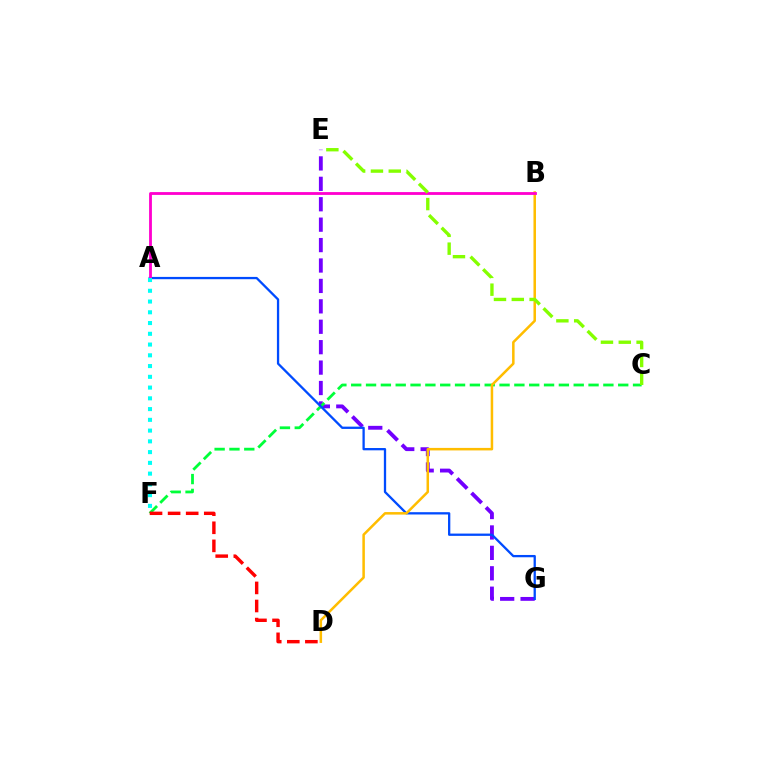{('E', 'G'): [{'color': '#7200ff', 'line_style': 'dashed', 'thickness': 2.77}], ('C', 'F'): [{'color': '#00ff39', 'line_style': 'dashed', 'thickness': 2.02}], ('A', 'G'): [{'color': '#004bff', 'line_style': 'solid', 'thickness': 1.65}], ('B', 'D'): [{'color': '#ffbd00', 'line_style': 'solid', 'thickness': 1.81}], ('A', 'B'): [{'color': '#ff00cf', 'line_style': 'solid', 'thickness': 2.03}], ('A', 'F'): [{'color': '#00fff6', 'line_style': 'dotted', 'thickness': 2.92}], ('D', 'F'): [{'color': '#ff0000', 'line_style': 'dashed', 'thickness': 2.46}], ('C', 'E'): [{'color': '#84ff00', 'line_style': 'dashed', 'thickness': 2.42}]}